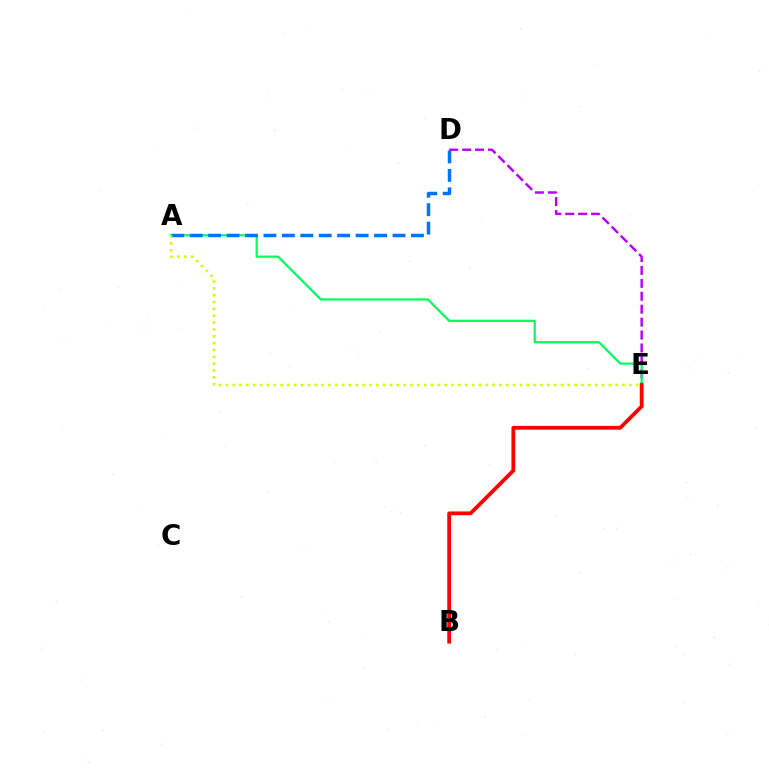{('D', 'E'): [{'color': '#b900ff', 'line_style': 'dashed', 'thickness': 1.76}], ('A', 'E'): [{'color': '#00ff5c', 'line_style': 'solid', 'thickness': 1.6}, {'color': '#d1ff00', 'line_style': 'dotted', 'thickness': 1.86}], ('A', 'D'): [{'color': '#0074ff', 'line_style': 'dashed', 'thickness': 2.5}], ('B', 'E'): [{'color': '#ff0000', 'line_style': 'solid', 'thickness': 2.73}]}